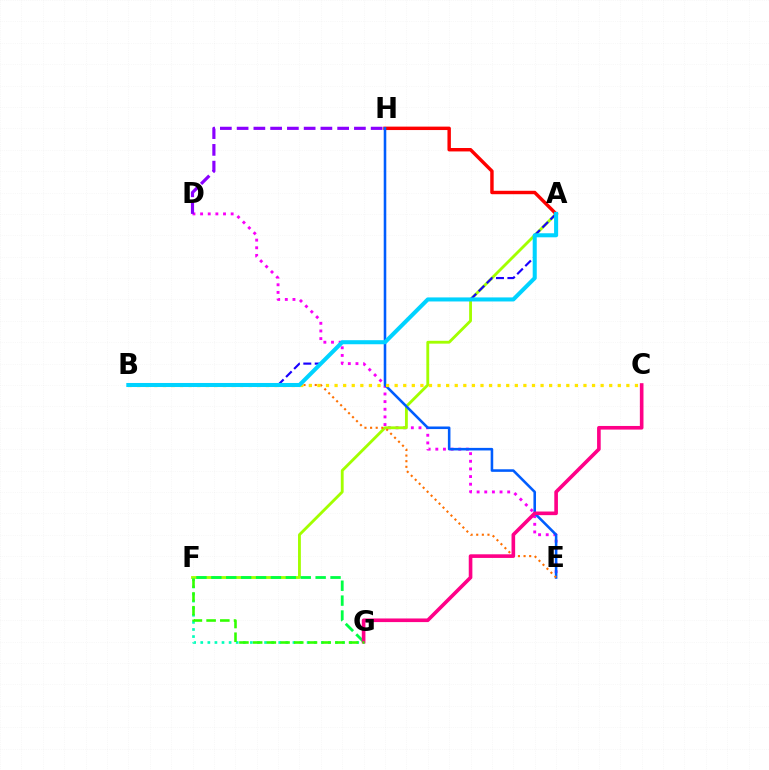{('A', 'H'): [{'color': '#ff0000', 'line_style': 'solid', 'thickness': 2.47}], ('D', 'E'): [{'color': '#fa00f9', 'line_style': 'dotted', 'thickness': 2.08}], ('A', 'F'): [{'color': '#a2ff00', 'line_style': 'solid', 'thickness': 2.05}], ('E', 'H'): [{'color': '#005dff', 'line_style': 'solid', 'thickness': 1.85}], ('B', 'E'): [{'color': '#ff7000', 'line_style': 'dotted', 'thickness': 1.53}], ('A', 'B'): [{'color': '#1900ff', 'line_style': 'dashed', 'thickness': 1.55}, {'color': '#00d3ff', 'line_style': 'solid', 'thickness': 2.92}], ('F', 'G'): [{'color': '#00ffbb', 'line_style': 'dotted', 'thickness': 1.93}, {'color': '#00ff45', 'line_style': 'dashed', 'thickness': 2.02}, {'color': '#31ff00', 'line_style': 'dashed', 'thickness': 1.86}], ('B', 'C'): [{'color': '#ffe600', 'line_style': 'dotted', 'thickness': 2.33}], ('D', 'H'): [{'color': '#8a00ff', 'line_style': 'dashed', 'thickness': 2.28}], ('C', 'G'): [{'color': '#ff0088', 'line_style': 'solid', 'thickness': 2.61}]}